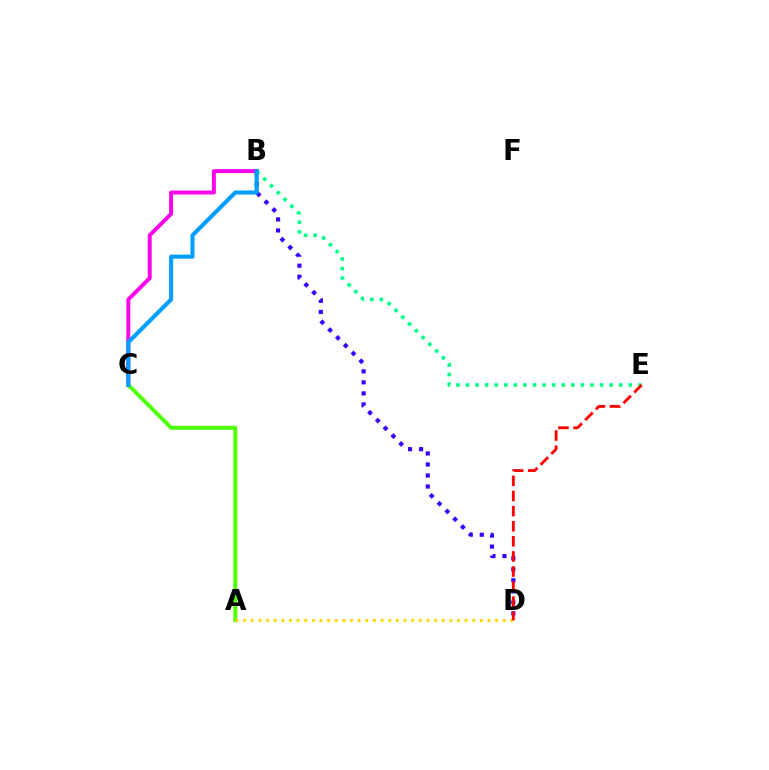{('B', 'D'): [{'color': '#3700ff', 'line_style': 'dotted', 'thickness': 2.99}], ('B', 'C'): [{'color': '#ff00ed', 'line_style': 'solid', 'thickness': 2.81}, {'color': '#009eff', 'line_style': 'solid', 'thickness': 2.94}], ('B', 'E'): [{'color': '#00ff86', 'line_style': 'dotted', 'thickness': 2.6}], ('A', 'C'): [{'color': '#4fff00', 'line_style': 'solid', 'thickness': 2.82}], ('A', 'D'): [{'color': '#ffd500', 'line_style': 'dotted', 'thickness': 2.08}], ('D', 'E'): [{'color': '#ff0000', 'line_style': 'dashed', 'thickness': 2.05}]}